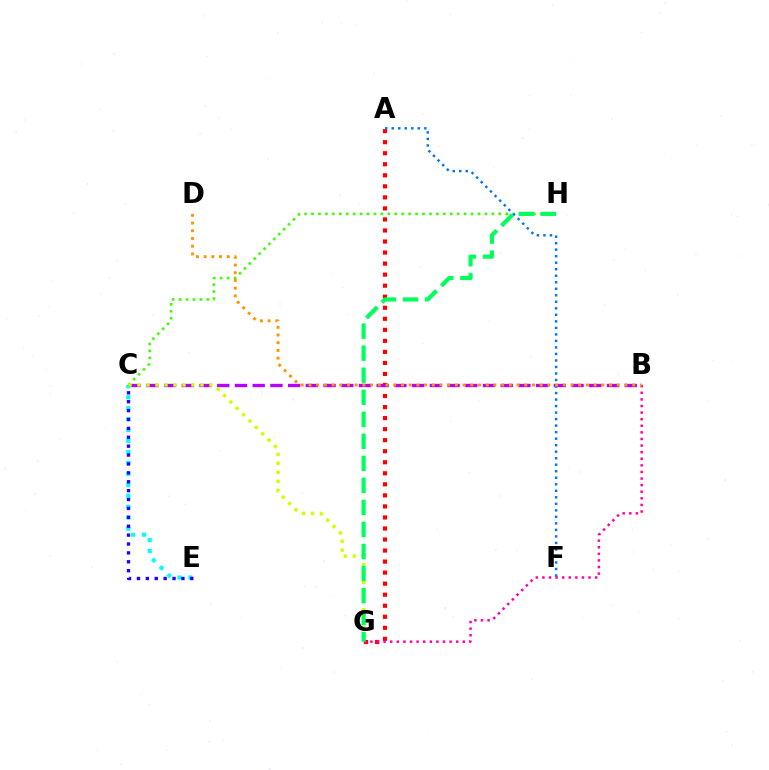{('A', 'G'): [{'color': '#ff0000', 'line_style': 'dotted', 'thickness': 3.0}], ('B', 'C'): [{'color': '#b900ff', 'line_style': 'dashed', 'thickness': 2.41}], ('C', 'E'): [{'color': '#00fff6', 'line_style': 'dotted', 'thickness': 2.97}, {'color': '#2500ff', 'line_style': 'dotted', 'thickness': 2.42}], ('B', 'G'): [{'color': '#ff00ac', 'line_style': 'dotted', 'thickness': 1.79}], ('C', 'H'): [{'color': '#3dff00', 'line_style': 'dotted', 'thickness': 1.88}], ('C', 'G'): [{'color': '#d1ff00', 'line_style': 'dotted', 'thickness': 2.44}], ('A', 'F'): [{'color': '#0074ff', 'line_style': 'dotted', 'thickness': 1.77}], ('G', 'H'): [{'color': '#00ff5c', 'line_style': 'dashed', 'thickness': 2.99}], ('B', 'D'): [{'color': '#ff9400', 'line_style': 'dotted', 'thickness': 2.09}]}